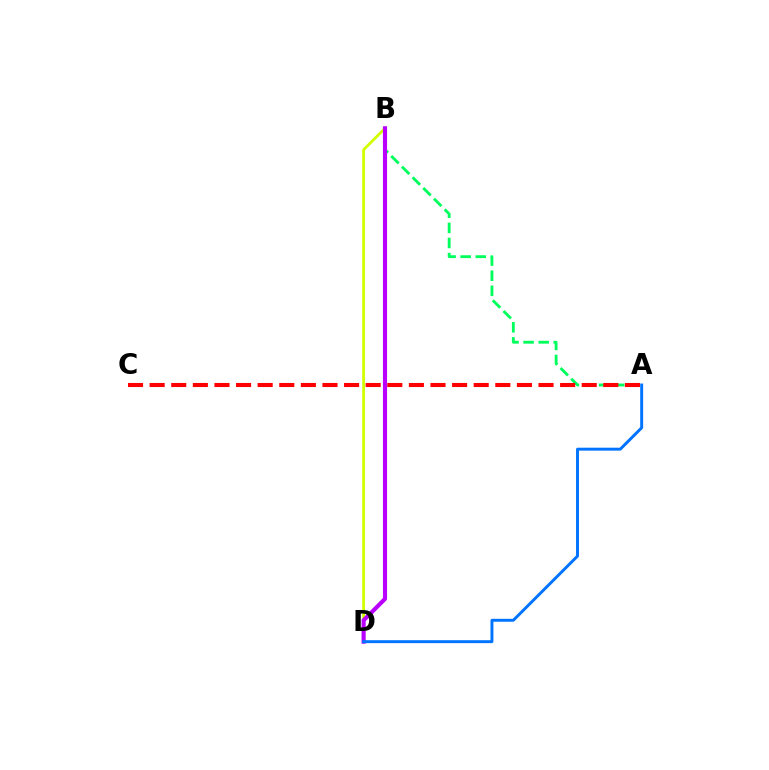{('A', 'B'): [{'color': '#00ff5c', 'line_style': 'dashed', 'thickness': 2.05}], ('A', 'C'): [{'color': '#ff0000', 'line_style': 'dashed', 'thickness': 2.93}], ('B', 'D'): [{'color': '#d1ff00', 'line_style': 'solid', 'thickness': 2.02}, {'color': '#b900ff', 'line_style': 'solid', 'thickness': 2.97}], ('A', 'D'): [{'color': '#0074ff', 'line_style': 'solid', 'thickness': 2.11}]}